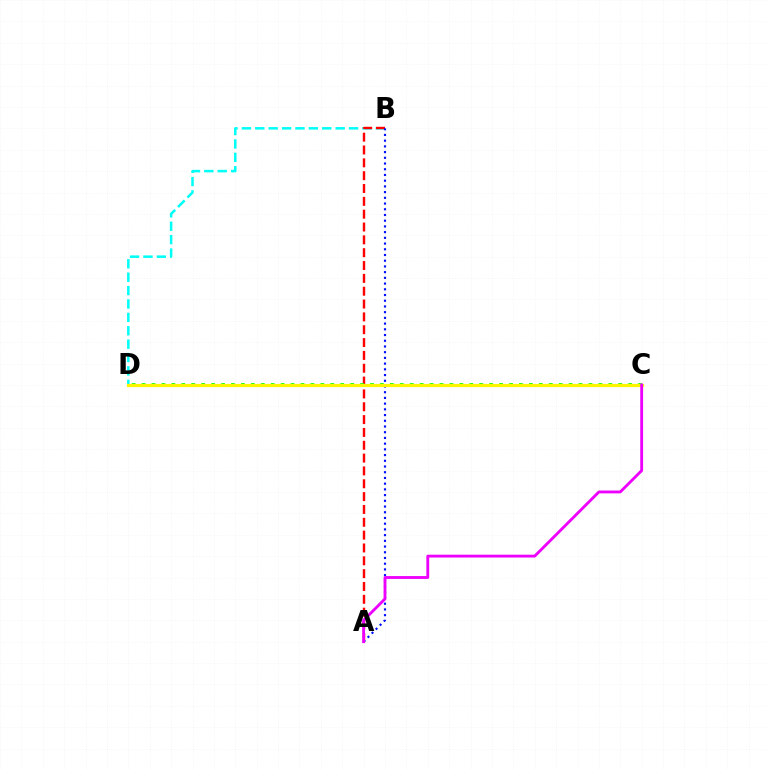{('B', 'D'): [{'color': '#00fff6', 'line_style': 'dashed', 'thickness': 1.82}], ('A', 'B'): [{'color': '#ff0000', 'line_style': 'dashed', 'thickness': 1.74}, {'color': '#0010ff', 'line_style': 'dotted', 'thickness': 1.55}], ('C', 'D'): [{'color': '#08ff00', 'line_style': 'dotted', 'thickness': 2.7}, {'color': '#fcf500', 'line_style': 'solid', 'thickness': 2.29}], ('A', 'C'): [{'color': '#ee00ff', 'line_style': 'solid', 'thickness': 2.05}]}